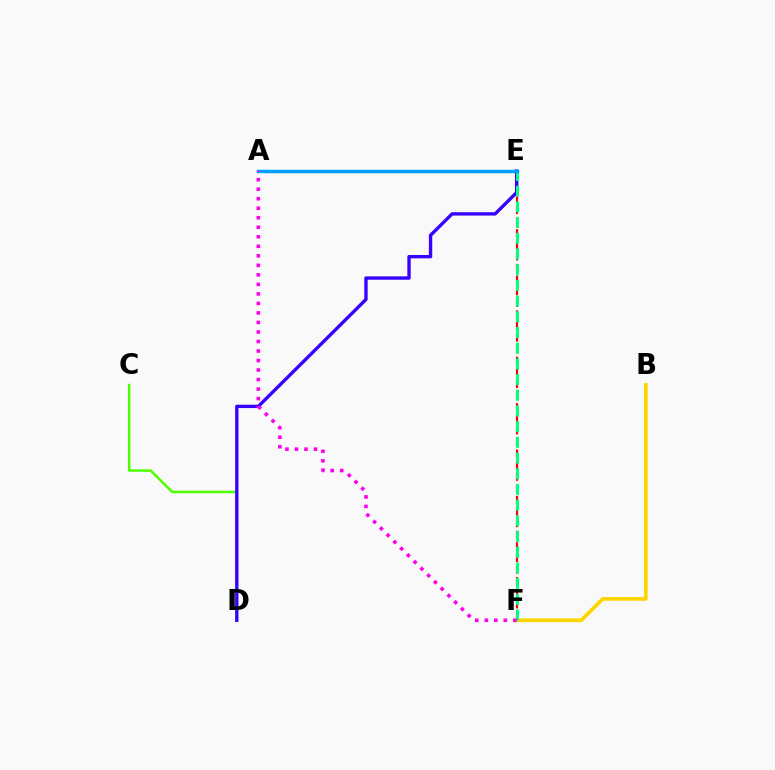{('B', 'F'): [{'color': '#ffd500', 'line_style': 'solid', 'thickness': 2.67}], ('C', 'D'): [{'color': '#4fff00', 'line_style': 'solid', 'thickness': 1.79}], ('E', 'F'): [{'color': '#ff0000', 'line_style': 'dashed', 'thickness': 1.58}, {'color': '#00ff86', 'line_style': 'dashed', 'thickness': 2.13}], ('D', 'E'): [{'color': '#3700ff', 'line_style': 'solid', 'thickness': 2.42}], ('A', 'E'): [{'color': '#009eff', 'line_style': 'solid', 'thickness': 2.52}], ('A', 'F'): [{'color': '#ff00ed', 'line_style': 'dotted', 'thickness': 2.59}]}